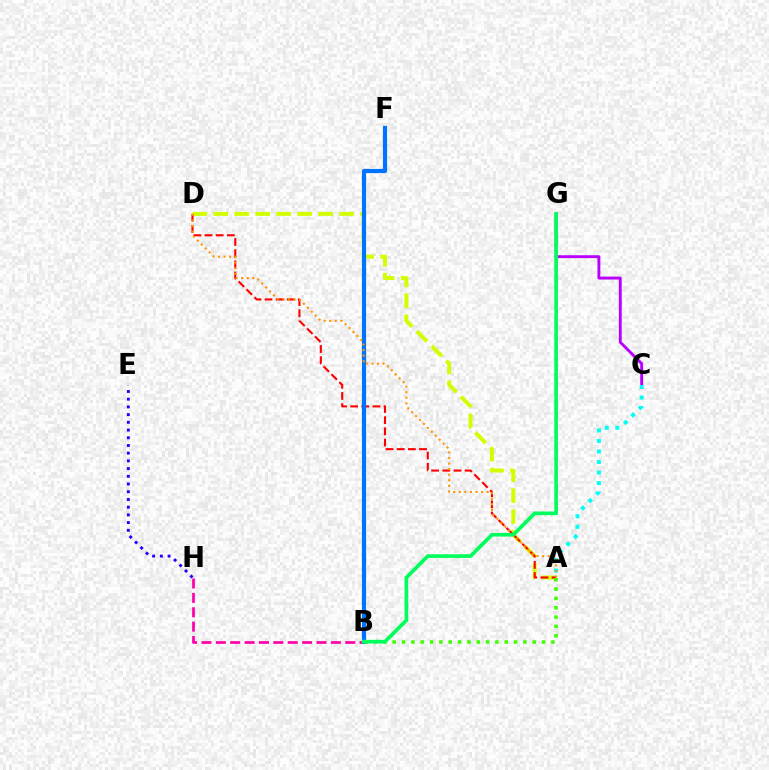{('B', 'H'): [{'color': '#ff00ac', 'line_style': 'dashed', 'thickness': 1.95}], ('C', 'G'): [{'color': '#b900ff', 'line_style': 'solid', 'thickness': 2.07}], ('A', 'D'): [{'color': '#d1ff00', 'line_style': 'dashed', 'thickness': 2.85}, {'color': '#ff0000', 'line_style': 'dashed', 'thickness': 1.52}, {'color': '#ff9400', 'line_style': 'dotted', 'thickness': 1.51}], ('B', 'F'): [{'color': '#0074ff', 'line_style': 'solid', 'thickness': 3.0}], ('A', 'C'): [{'color': '#00fff6', 'line_style': 'dotted', 'thickness': 2.86}], ('A', 'B'): [{'color': '#3dff00', 'line_style': 'dotted', 'thickness': 2.54}], ('E', 'H'): [{'color': '#2500ff', 'line_style': 'dotted', 'thickness': 2.1}], ('B', 'G'): [{'color': '#00ff5c', 'line_style': 'solid', 'thickness': 2.65}]}